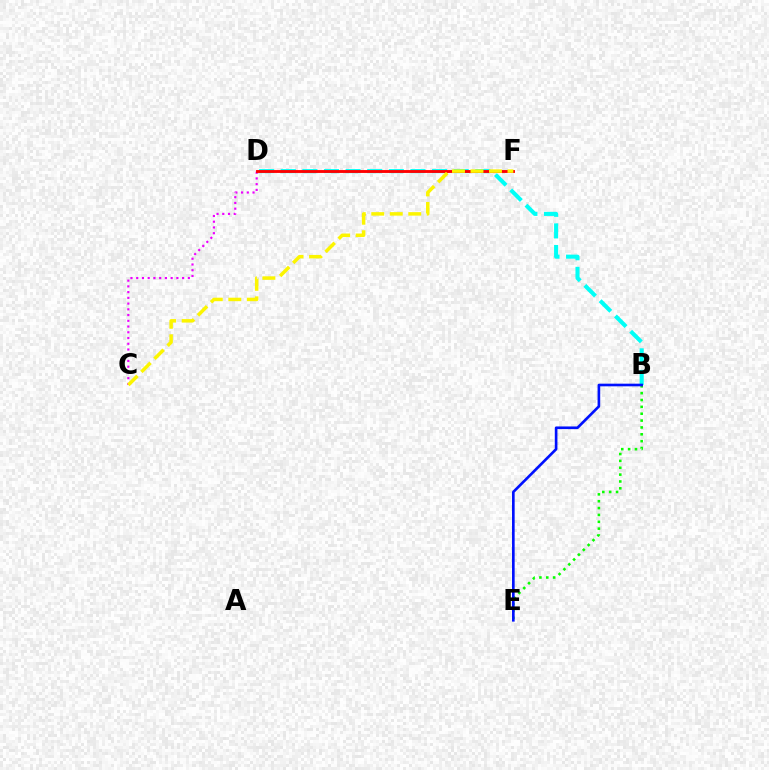{('B', 'E'): [{'color': '#08ff00', 'line_style': 'dotted', 'thickness': 1.86}, {'color': '#0010ff', 'line_style': 'solid', 'thickness': 1.91}], ('B', 'D'): [{'color': '#00fff6', 'line_style': 'dashed', 'thickness': 2.94}], ('C', 'D'): [{'color': '#ee00ff', 'line_style': 'dotted', 'thickness': 1.56}], ('D', 'F'): [{'color': '#ff0000', 'line_style': 'solid', 'thickness': 2.07}], ('C', 'F'): [{'color': '#fcf500', 'line_style': 'dashed', 'thickness': 2.51}]}